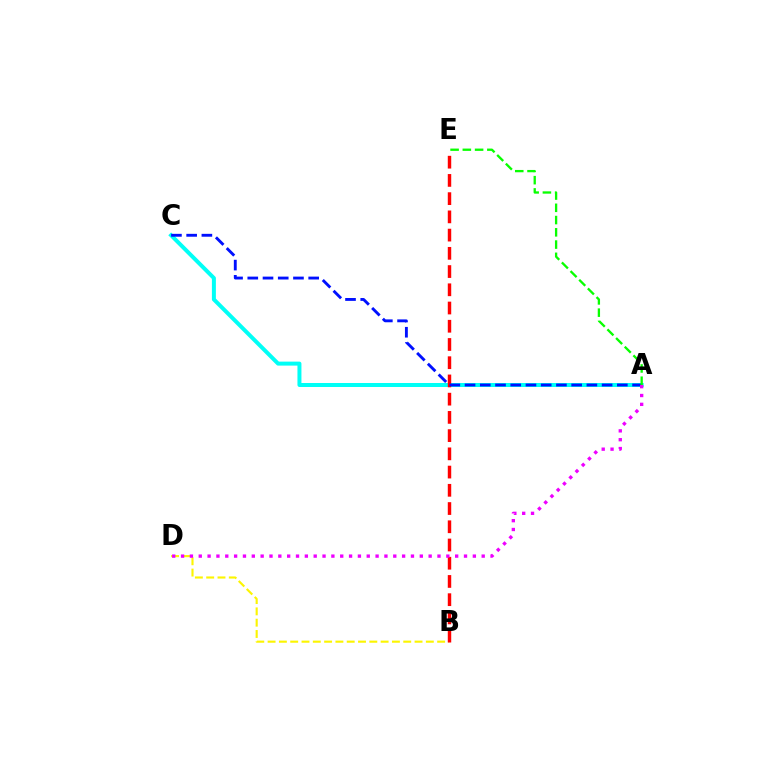{('A', 'C'): [{'color': '#00fff6', 'line_style': 'solid', 'thickness': 2.87}, {'color': '#0010ff', 'line_style': 'dashed', 'thickness': 2.07}], ('B', 'D'): [{'color': '#fcf500', 'line_style': 'dashed', 'thickness': 1.54}], ('B', 'E'): [{'color': '#ff0000', 'line_style': 'dashed', 'thickness': 2.48}], ('A', 'E'): [{'color': '#08ff00', 'line_style': 'dashed', 'thickness': 1.67}], ('A', 'D'): [{'color': '#ee00ff', 'line_style': 'dotted', 'thickness': 2.4}]}